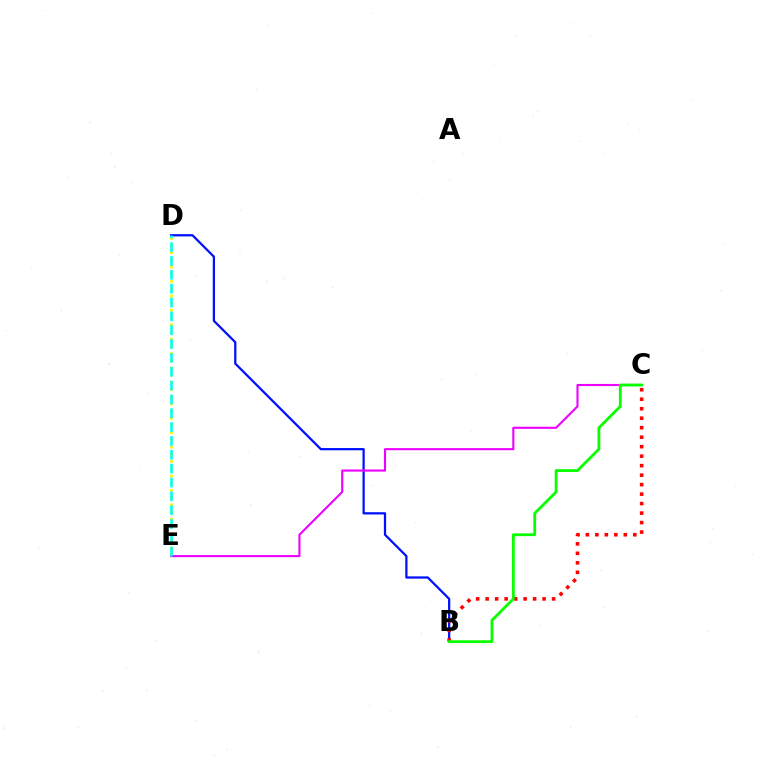{('D', 'E'): [{'color': '#fcf500', 'line_style': 'dotted', 'thickness': 1.96}, {'color': '#00fff6', 'line_style': 'dashed', 'thickness': 1.88}], ('B', 'D'): [{'color': '#0010ff', 'line_style': 'solid', 'thickness': 1.62}], ('B', 'C'): [{'color': '#ff0000', 'line_style': 'dotted', 'thickness': 2.58}, {'color': '#08ff00', 'line_style': 'solid', 'thickness': 2.02}], ('C', 'E'): [{'color': '#ee00ff', 'line_style': 'solid', 'thickness': 1.52}]}